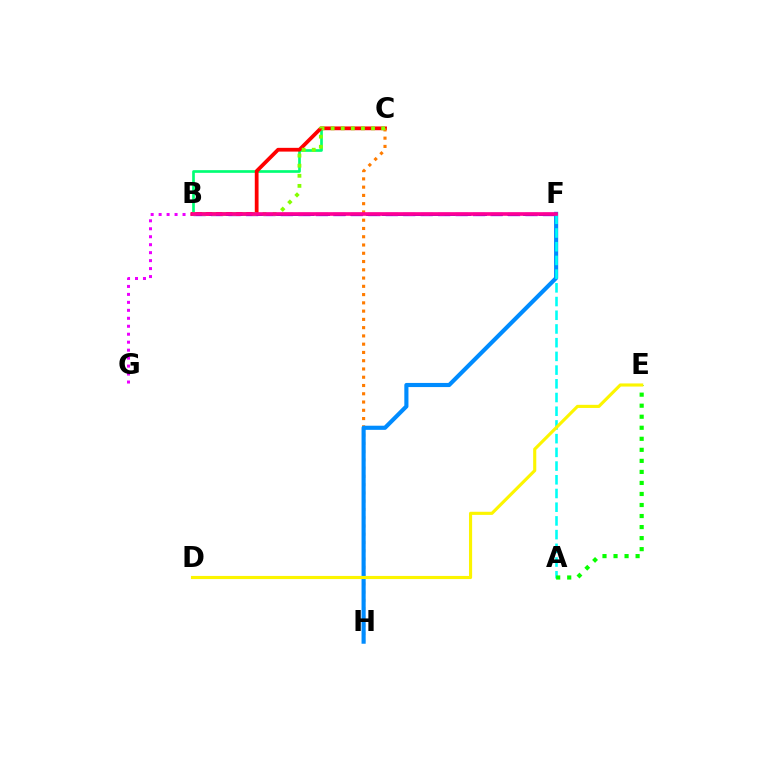{('B', 'C'): [{'color': '#00ff74', 'line_style': 'solid', 'thickness': 1.93}, {'color': '#ff0000', 'line_style': 'solid', 'thickness': 2.71}, {'color': '#84ff00', 'line_style': 'dotted', 'thickness': 2.74}], ('B', 'F'): [{'color': '#7200ff', 'line_style': 'dashed', 'thickness': 2.37}, {'color': '#0010ff', 'line_style': 'dashed', 'thickness': 2.13}, {'color': '#ff0094', 'line_style': 'solid', 'thickness': 2.63}], ('B', 'G'): [{'color': '#ee00ff', 'line_style': 'dotted', 'thickness': 2.16}], ('C', 'H'): [{'color': '#ff7c00', 'line_style': 'dotted', 'thickness': 2.25}], ('F', 'H'): [{'color': '#008cff', 'line_style': 'solid', 'thickness': 2.98}], ('A', 'F'): [{'color': '#00fff6', 'line_style': 'dashed', 'thickness': 1.86}], ('A', 'E'): [{'color': '#08ff00', 'line_style': 'dotted', 'thickness': 3.0}], ('D', 'E'): [{'color': '#fcf500', 'line_style': 'solid', 'thickness': 2.25}]}